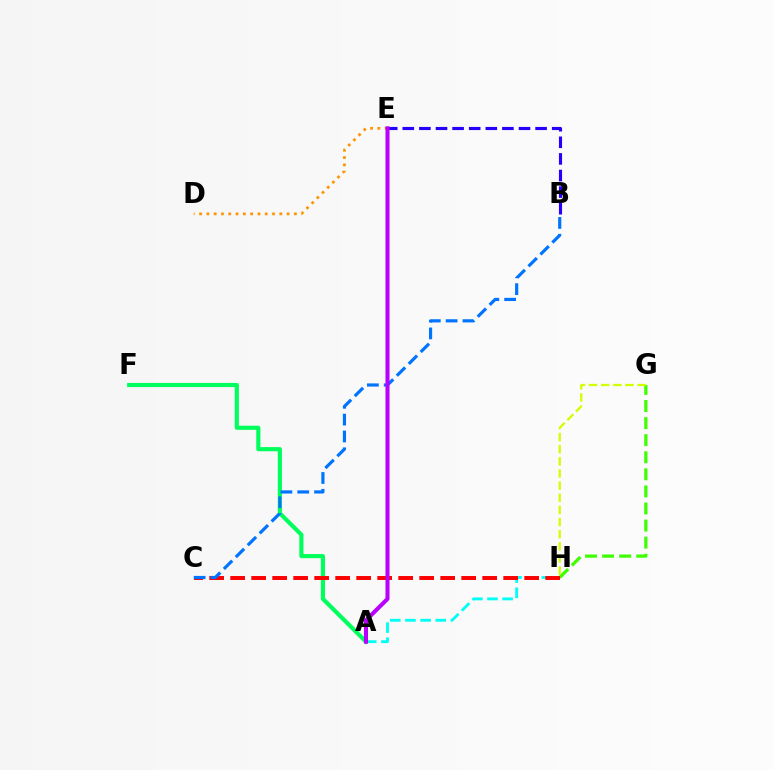{('A', 'H'): [{'color': '#00fff6', 'line_style': 'dashed', 'thickness': 2.06}], ('A', 'F'): [{'color': '#00ff5c', 'line_style': 'solid', 'thickness': 2.98}], ('G', 'H'): [{'color': '#3dff00', 'line_style': 'dashed', 'thickness': 2.32}, {'color': '#d1ff00', 'line_style': 'dashed', 'thickness': 1.65}], ('D', 'E'): [{'color': '#ff9400', 'line_style': 'dotted', 'thickness': 1.98}], ('C', 'H'): [{'color': '#ff0000', 'line_style': 'dashed', 'thickness': 2.85}], ('B', 'E'): [{'color': '#2500ff', 'line_style': 'dashed', 'thickness': 2.26}], ('B', 'C'): [{'color': '#0074ff', 'line_style': 'dashed', 'thickness': 2.29}], ('A', 'E'): [{'color': '#ff00ac', 'line_style': 'solid', 'thickness': 1.51}, {'color': '#b900ff', 'line_style': 'solid', 'thickness': 2.91}]}